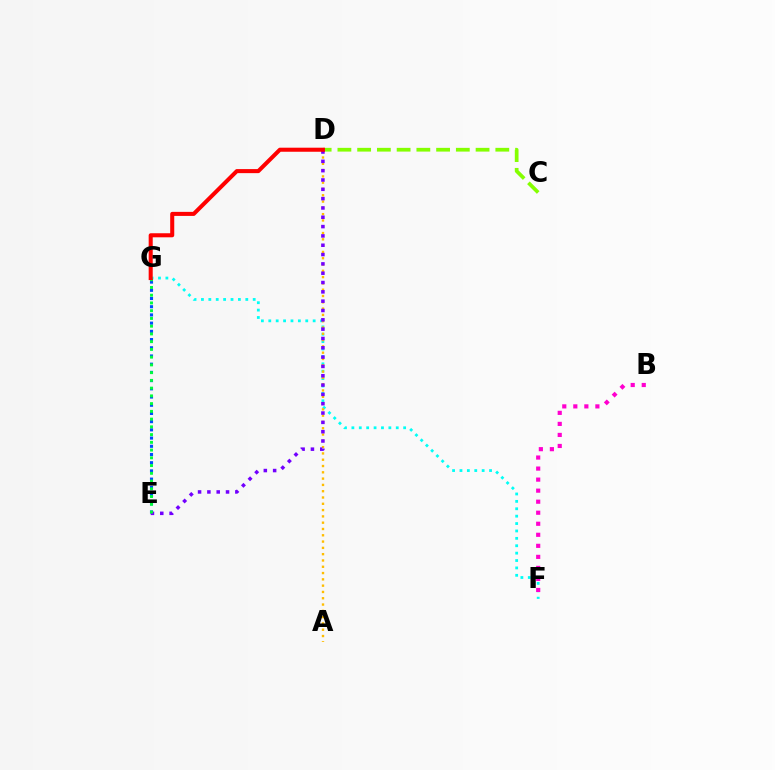{('F', 'G'): [{'color': '#00fff6', 'line_style': 'dotted', 'thickness': 2.01}], ('C', 'D'): [{'color': '#84ff00', 'line_style': 'dashed', 'thickness': 2.68}], ('E', 'G'): [{'color': '#004bff', 'line_style': 'dotted', 'thickness': 2.23}, {'color': '#00ff39', 'line_style': 'dotted', 'thickness': 2.1}], ('B', 'F'): [{'color': '#ff00cf', 'line_style': 'dotted', 'thickness': 3.0}], ('A', 'D'): [{'color': '#ffbd00', 'line_style': 'dotted', 'thickness': 1.71}], ('D', 'E'): [{'color': '#7200ff', 'line_style': 'dotted', 'thickness': 2.53}], ('D', 'G'): [{'color': '#ff0000', 'line_style': 'solid', 'thickness': 2.92}]}